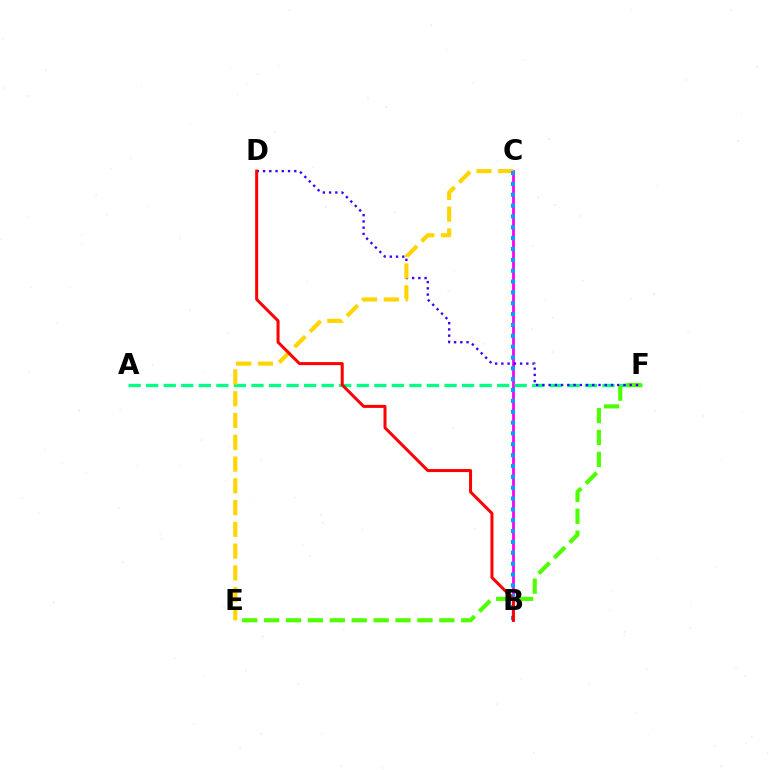{('B', 'C'): [{'color': '#ff00ed', 'line_style': 'solid', 'thickness': 2.0}, {'color': '#009eff', 'line_style': 'dotted', 'thickness': 2.95}], ('A', 'F'): [{'color': '#00ff86', 'line_style': 'dashed', 'thickness': 2.38}], ('E', 'F'): [{'color': '#4fff00', 'line_style': 'dashed', 'thickness': 2.98}], ('D', 'F'): [{'color': '#3700ff', 'line_style': 'dotted', 'thickness': 1.7}], ('C', 'E'): [{'color': '#ffd500', 'line_style': 'dashed', 'thickness': 2.96}], ('B', 'D'): [{'color': '#ff0000', 'line_style': 'solid', 'thickness': 2.16}]}